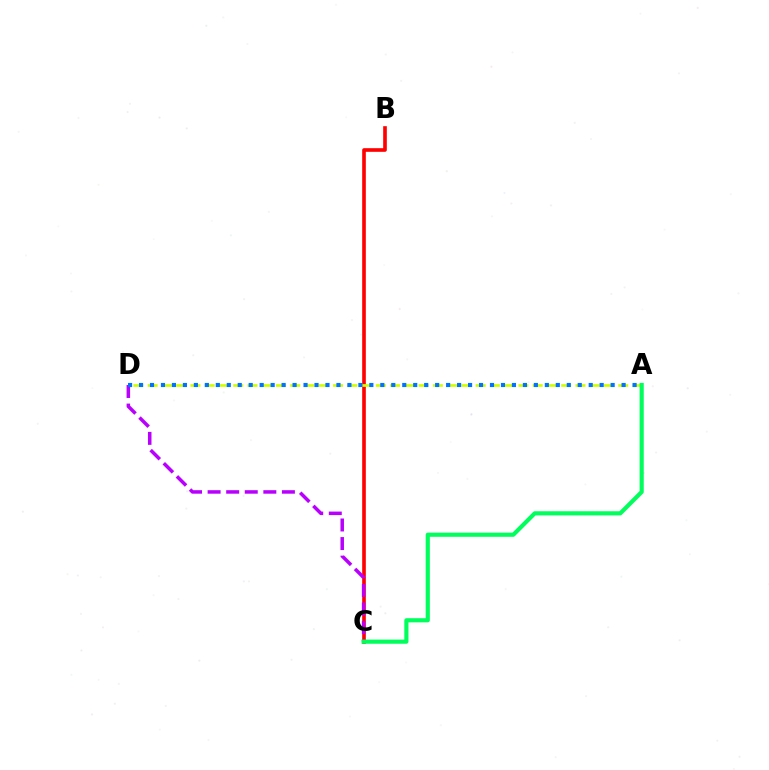{('B', 'C'): [{'color': '#ff0000', 'line_style': 'solid', 'thickness': 2.62}], ('A', 'D'): [{'color': '#d1ff00', 'line_style': 'dashed', 'thickness': 1.94}, {'color': '#0074ff', 'line_style': 'dotted', 'thickness': 2.98}], ('C', 'D'): [{'color': '#b900ff', 'line_style': 'dashed', 'thickness': 2.52}], ('A', 'C'): [{'color': '#00ff5c', 'line_style': 'solid', 'thickness': 2.99}]}